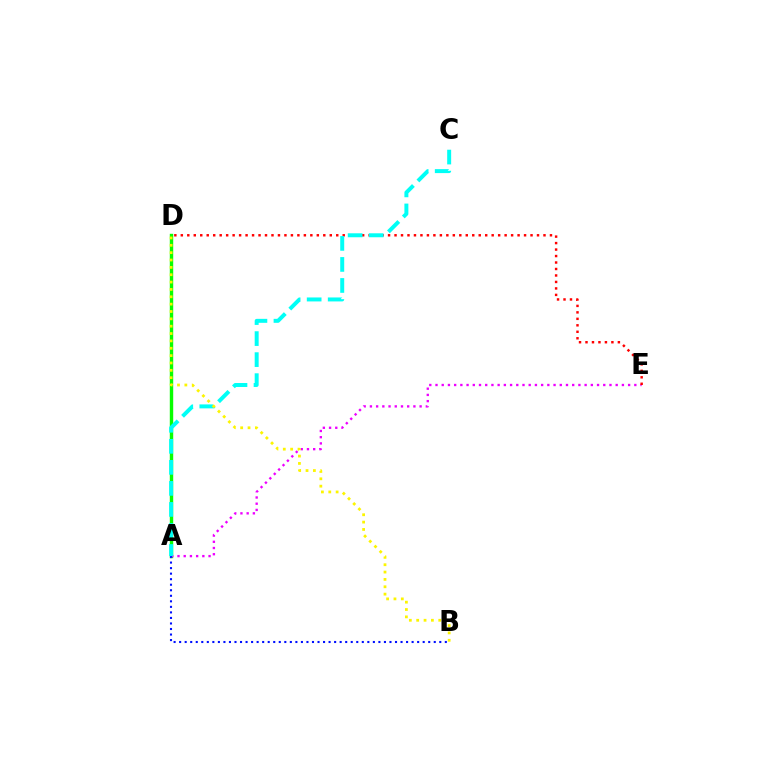{('A', 'D'): [{'color': '#08ff00', 'line_style': 'solid', 'thickness': 2.46}], ('A', 'E'): [{'color': '#ee00ff', 'line_style': 'dotted', 'thickness': 1.69}], ('A', 'B'): [{'color': '#0010ff', 'line_style': 'dotted', 'thickness': 1.5}], ('D', 'E'): [{'color': '#ff0000', 'line_style': 'dotted', 'thickness': 1.76}], ('A', 'C'): [{'color': '#00fff6', 'line_style': 'dashed', 'thickness': 2.86}], ('B', 'D'): [{'color': '#fcf500', 'line_style': 'dotted', 'thickness': 2.0}]}